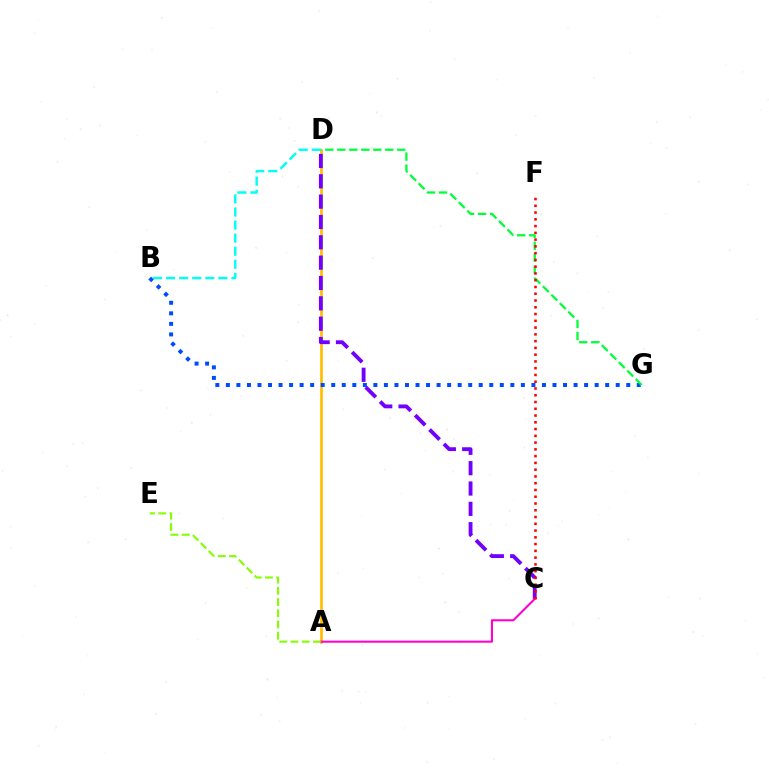{('A', 'D'): [{'color': '#ffbd00', 'line_style': 'solid', 'thickness': 1.92}], ('B', 'G'): [{'color': '#004bff', 'line_style': 'dotted', 'thickness': 2.86}], ('C', 'D'): [{'color': '#7200ff', 'line_style': 'dashed', 'thickness': 2.76}], ('D', 'G'): [{'color': '#00ff39', 'line_style': 'dashed', 'thickness': 1.63}], ('A', 'C'): [{'color': '#ff00cf', 'line_style': 'solid', 'thickness': 1.5}], ('A', 'E'): [{'color': '#84ff00', 'line_style': 'dashed', 'thickness': 1.52}], ('C', 'F'): [{'color': '#ff0000', 'line_style': 'dotted', 'thickness': 1.84}], ('B', 'D'): [{'color': '#00fff6', 'line_style': 'dashed', 'thickness': 1.78}]}